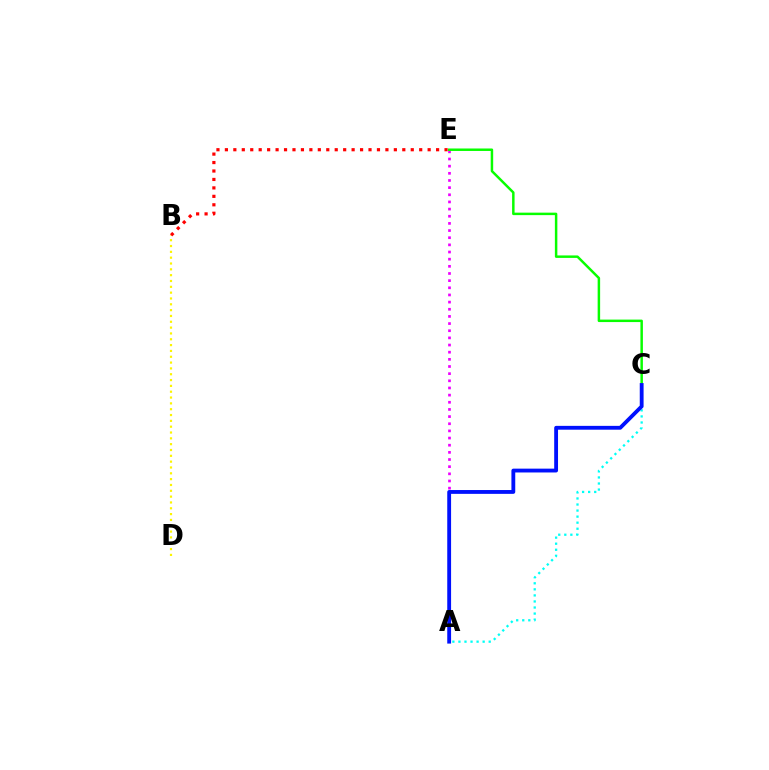{('A', 'E'): [{'color': '#ee00ff', 'line_style': 'dotted', 'thickness': 1.94}], ('C', 'E'): [{'color': '#08ff00', 'line_style': 'solid', 'thickness': 1.78}], ('A', 'C'): [{'color': '#00fff6', 'line_style': 'dotted', 'thickness': 1.65}, {'color': '#0010ff', 'line_style': 'solid', 'thickness': 2.76}], ('B', 'D'): [{'color': '#fcf500', 'line_style': 'dotted', 'thickness': 1.58}], ('B', 'E'): [{'color': '#ff0000', 'line_style': 'dotted', 'thickness': 2.3}]}